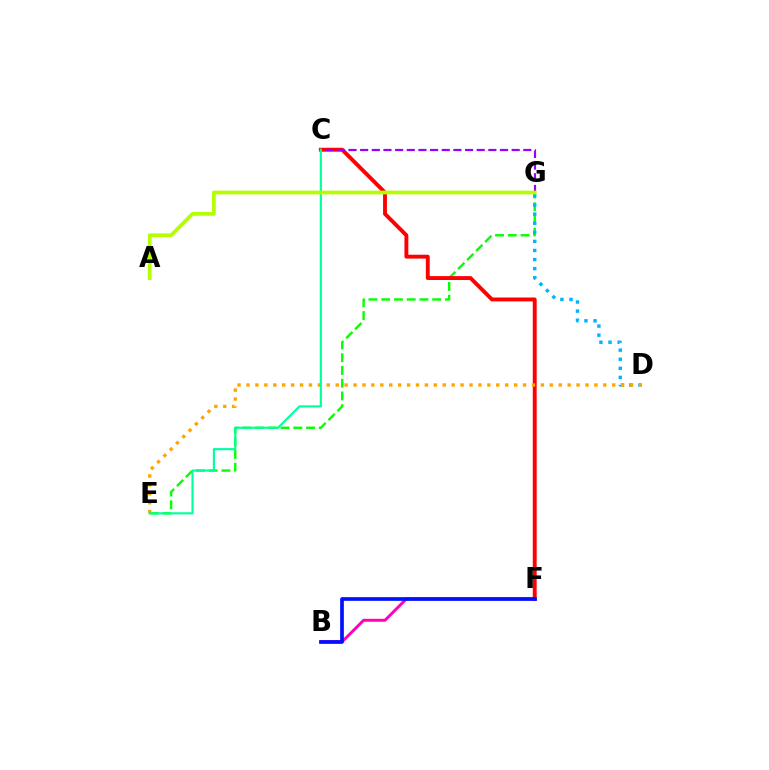{('E', 'G'): [{'color': '#08ff00', 'line_style': 'dashed', 'thickness': 1.73}], ('D', 'G'): [{'color': '#00b5ff', 'line_style': 'dotted', 'thickness': 2.47}], ('B', 'F'): [{'color': '#ff00bd', 'line_style': 'solid', 'thickness': 2.12}, {'color': '#0010ff', 'line_style': 'solid', 'thickness': 2.65}], ('C', 'F'): [{'color': '#ff0000', 'line_style': 'solid', 'thickness': 2.8}], ('D', 'E'): [{'color': '#ffa500', 'line_style': 'dotted', 'thickness': 2.42}], ('C', 'G'): [{'color': '#9b00ff', 'line_style': 'dashed', 'thickness': 1.58}], ('C', 'E'): [{'color': '#00ff9d', 'line_style': 'solid', 'thickness': 1.55}], ('A', 'G'): [{'color': '#b3ff00', 'line_style': 'solid', 'thickness': 2.69}]}